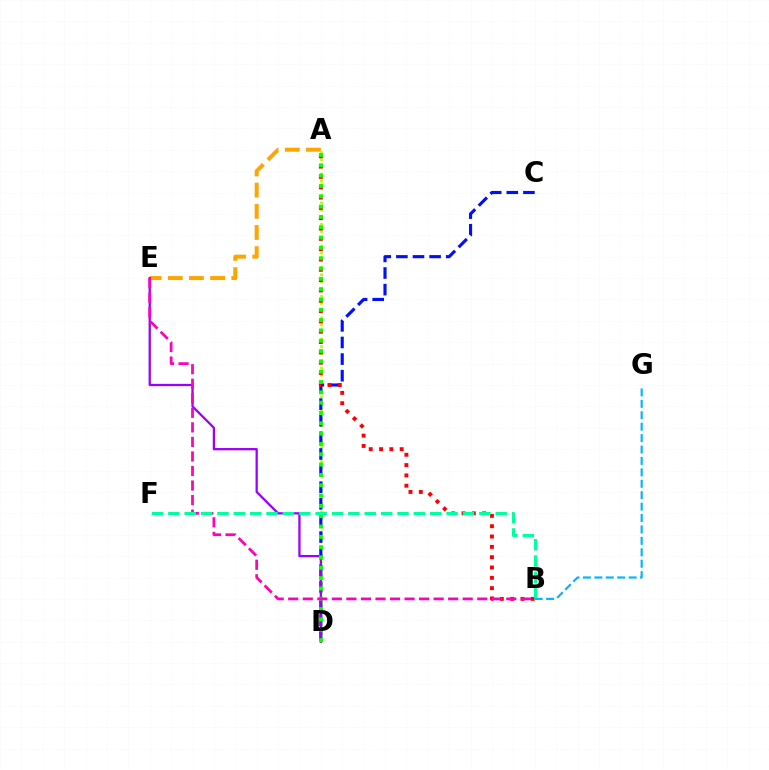{('A', 'E'): [{'color': '#ffa500', 'line_style': 'dashed', 'thickness': 2.88}], ('A', 'D'): [{'color': '#b3ff00', 'line_style': 'dotted', 'thickness': 1.95}, {'color': '#08ff00', 'line_style': 'dotted', 'thickness': 2.8}], ('C', 'D'): [{'color': '#0010ff', 'line_style': 'dashed', 'thickness': 2.26}], ('D', 'E'): [{'color': '#9b00ff', 'line_style': 'solid', 'thickness': 1.63}], ('A', 'B'): [{'color': '#ff0000', 'line_style': 'dotted', 'thickness': 2.8}], ('B', 'E'): [{'color': '#ff00bd', 'line_style': 'dashed', 'thickness': 1.98}], ('B', 'F'): [{'color': '#00ff9d', 'line_style': 'dashed', 'thickness': 2.22}], ('B', 'G'): [{'color': '#00b5ff', 'line_style': 'dashed', 'thickness': 1.55}]}